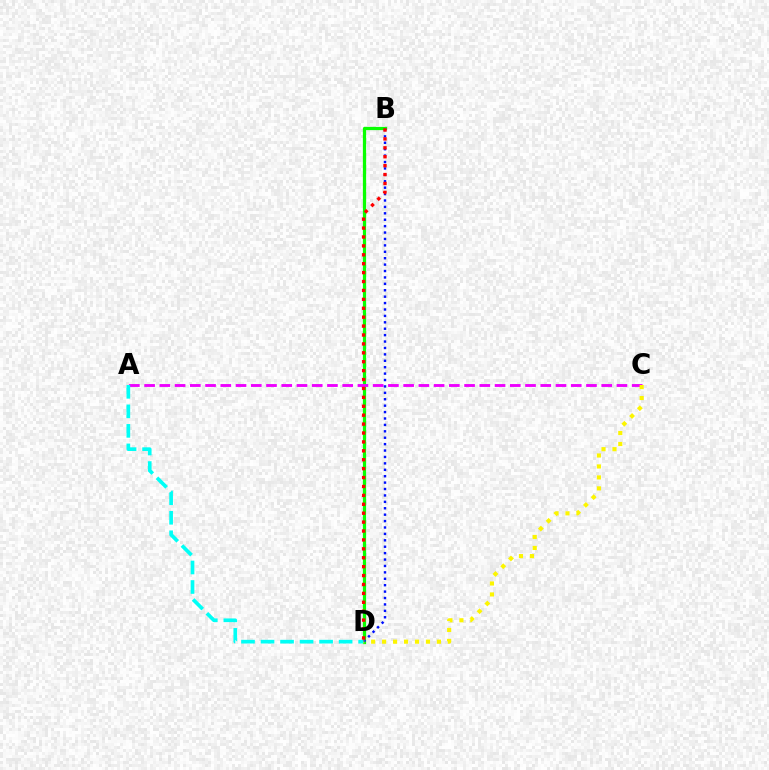{('B', 'D'): [{'color': '#08ff00', 'line_style': 'solid', 'thickness': 2.33}, {'color': '#0010ff', 'line_style': 'dotted', 'thickness': 1.74}, {'color': '#ff0000', 'line_style': 'dotted', 'thickness': 2.42}], ('A', 'C'): [{'color': '#ee00ff', 'line_style': 'dashed', 'thickness': 2.07}], ('A', 'D'): [{'color': '#00fff6', 'line_style': 'dashed', 'thickness': 2.65}], ('C', 'D'): [{'color': '#fcf500', 'line_style': 'dotted', 'thickness': 2.98}]}